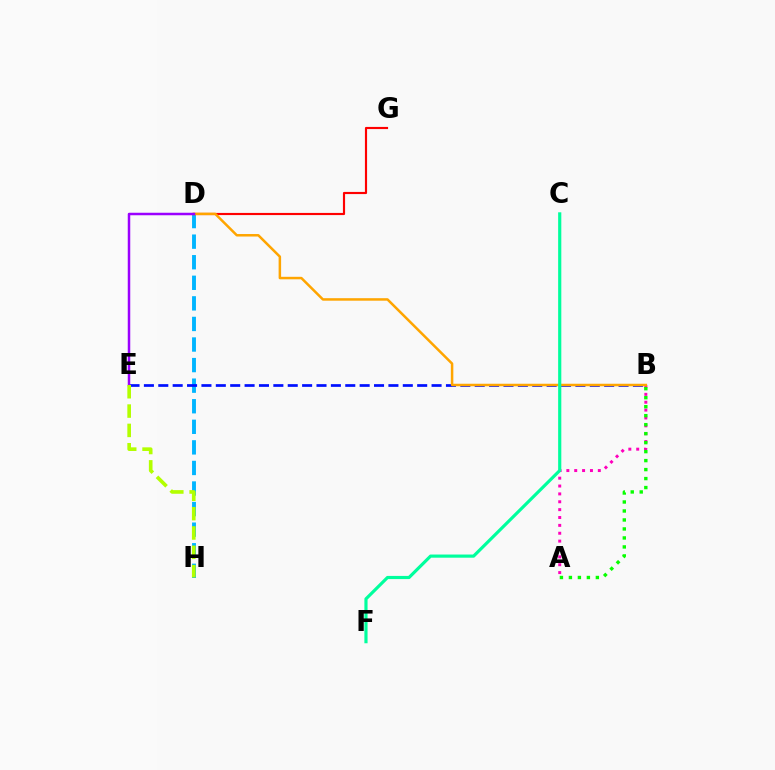{('D', 'H'): [{'color': '#00b5ff', 'line_style': 'dashed', 'thickness': 2.79}], ('A', 'B'): [{'color': '#ff00bd', 'line_style': 'dotted', 'thickness': 2.14}, {'color': '#08ff00', 'line_style': 'dotted', 'thickness': 2.44}], ('D', 'G'): [{'color': '#ff0000', 'line_style': 'solid', 'thickness': 1.55}], ('B', 'E'): [{'color': '#0010ff', 'line_style': 'dashed', 'thickness': 1.95}], ('B', 'D'): [{'color': '#ffa500', 'line_style': 'solid', 'thickness': 1.8}], ('D', 'E'): [{'color': '#9b00ff', 'line_style': 'solid', 'thickness': 1.8}], ('C', 'F'): [{'color': '#00ff9d', 'line_style': 'solid', 'thickness': 2.28}], ('E', 'H'): [{'color': '#b3ff00', 'line_style': 'dashed', 'thickness': 2.63}]}